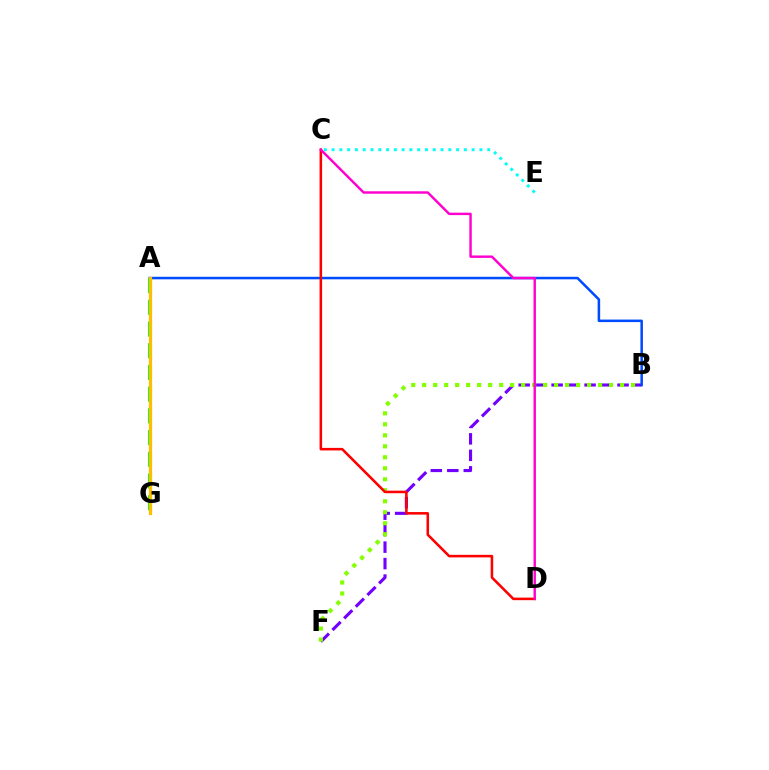{('B', 'F'): [{'color': '#7200ff', 'line_style': 'dashed', 'thickness': 2.24}, {'color': '#84ff00', 'line_style': 'dotted', 'thickness': 2.99}], ('A', 'B'): [{'color': '#004bff', 'line_style': 'solid', 'thickness': 1.82}], ('C', 'E'): [{'color': '#00fff6', 'line_style': 'dotted', 'thickness': 2.11}], ('C', 'D'): [{'color': '#ff0000', 'line_style': 'solid', 'thickness': 1.84}, {'color': '#ff00cf', 'line_style': 'solid', 'thickness': 1.75}], ('A', 'G'): [{'color': '#00ff39', 'line_style': 'dashed', 'thickness': 2.95}, {'color': '#ffbd00', 'line_style': 'solid', 'thickness': 2.32}]}